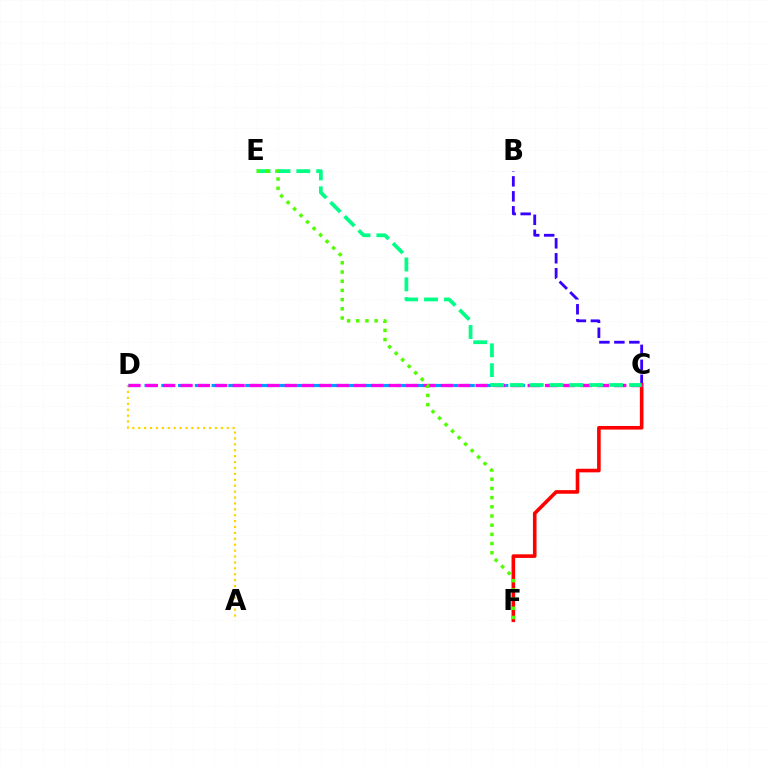{('A', 'D'): [{'color': '#ffd500', 'line_style': 'dotted', 'thickness': 1.6}], ('B', 'C'): [{'color': '#3700ff', 'line_style': 'dashed', 'thickness': 2.03}], ('C', 'D'): [{'color': '#009eff', 'line_style': 'dashed', 'thickness': 2.28}, {'color': '#ff00ed', 'line_style': 'dashed', 'thickness': 2.36}], ('C', 'F'): [{'color': '#ff0000', 'line_style': 'solid', 'thickness': 2.59}], ('C', 'E'): [{'color': '#00ff86', 'line_style': 'dashed', 'thickness': 2.7}], ('E', 'F'): [{'color': '#4fff00', 'line_style': 'dotted', 'thickness': 2.5}]}